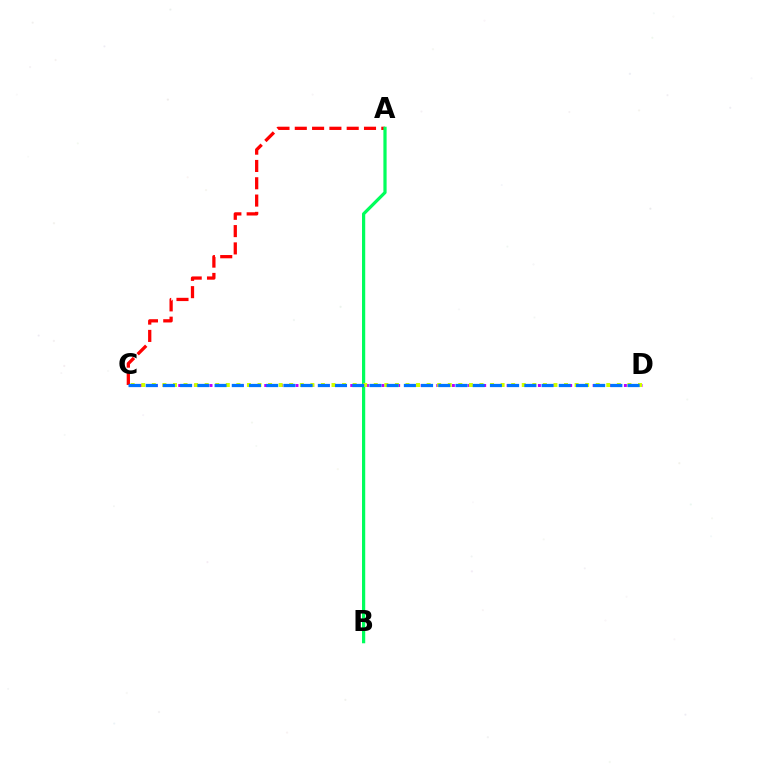{('A', 'C'): [{'color': '#ff0000', 'line_style': 'dashed', 'thickness': 2.35}], ('A', 'B'): [{'color': '#00ff5c', 'line_style': 'solid', 'thickness': 2.32}], ('C', 'D'): [{'color': '#b900ff', 'line_style': 'dotted', 'thickness': 2.12}, {'color': '#d1ff00', 'line_style': 'dotted', 'thickness': 2.87}, {'color': '#0074ff', 'line_style': 'dashed', 'thickness': 2.34}]}